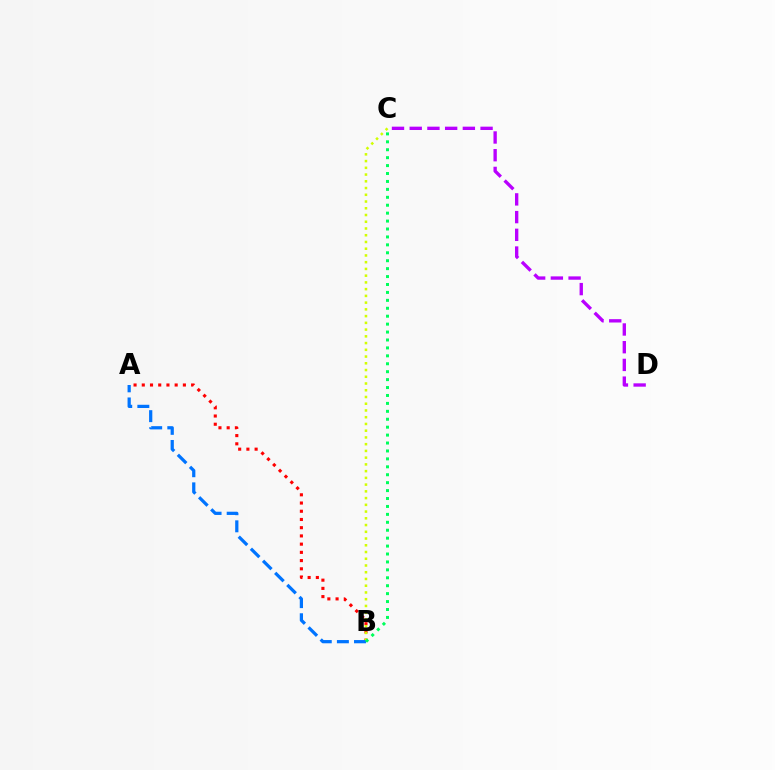{('A', 'B'): [{'color': '#ff0000', 'line_style': 'dotted', 'thickness': 2.23}, {'color': '#0074ff', 'line_style': 'dashed', 'thickness': 2.32}], ('C', 'D'): [{'color': '#b900ff', 'line_style': 'dashed', 'thickness': 2.41}], ('B', 'C'): [{'color': '#d1ff00', 'line_style': 'dotted', 'thickness': 1.83}, {'color': '#00ff5c', 'line_style': 'dotted', 'thickness': 2.15}]}